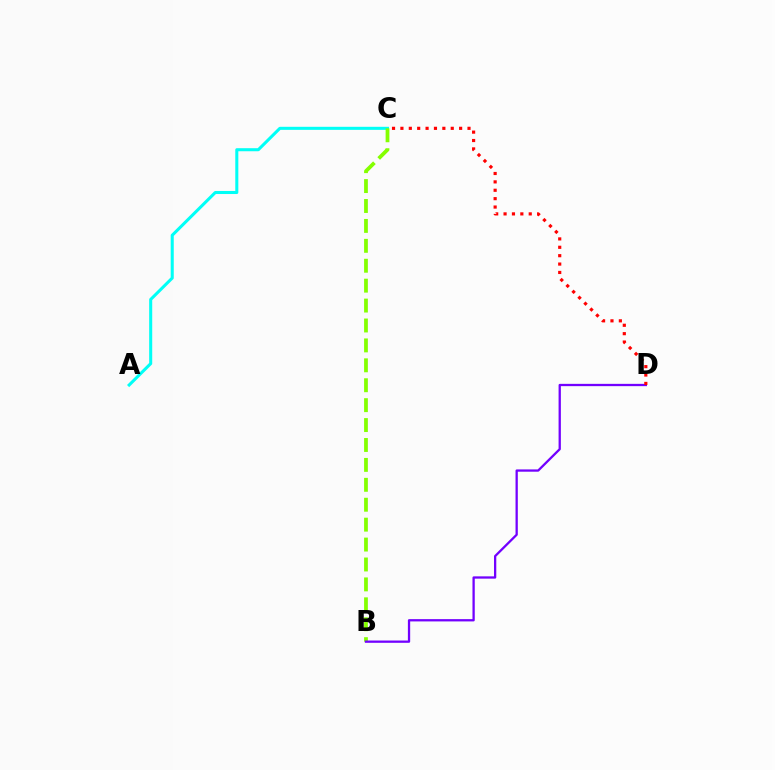{('A', 'C'): [{'color': '#00fff6', 'line_style': 'solid', 'thickness': 2.2}], ('B', 'C'): [{'color': '#84ff00', 'line_style': 'dashed', 'thickness': 2.71}], ('B', 'D'): [{'color': '#7200ff', 'line_style': 'solid', 'thickness': 1.65}], ('C', 'D'): [{'color': '#ff0000', 'line_style': 'dotted', 'thickness': 2.28}]}